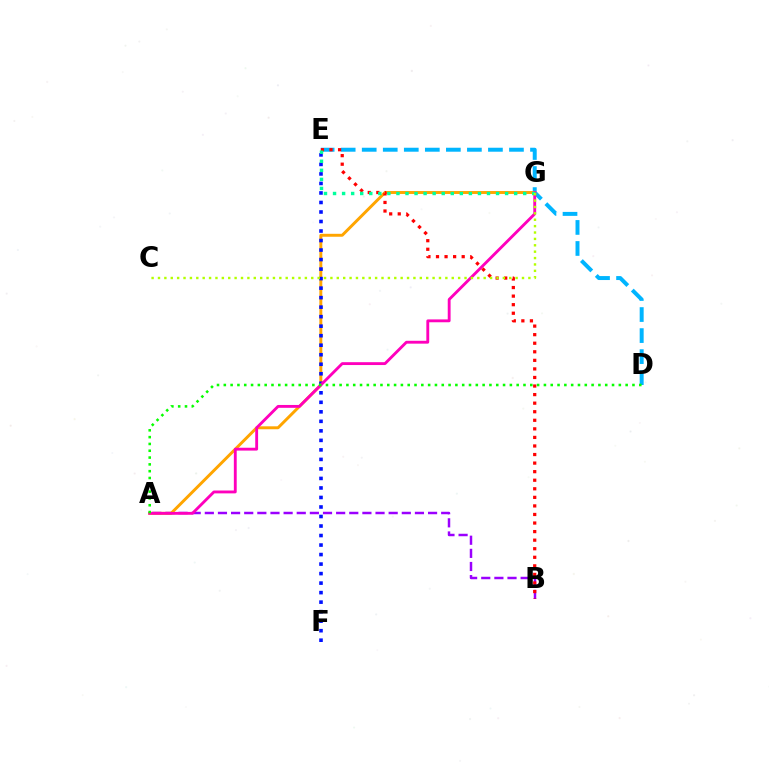{('D', 'E'): [{'color': '#00b5ff', 'line_style': 'dashed', 'thickness': 2.86}], ('A', 'B'): [{'color': '#9b00ff', 'line_style': 'dashed', 'thickness': 1.78}], ('A', 'G'): [{'color': '#ffa500', 'line_style': 'solid', 'thickness': 2.12}, {'color': '#ff00bd', 'line_style': 'solid', 'thickness': 2.06}], ('E', 'F'): [{'color': '#0010ff', 'line_style': 'dotted', 'thickness': 2.59}], ('B', 'E'): [{'color': '#ff0000', 'line_style': 'dotted', 'thickness': 2.33}], ('E', 'G'): [{'color': '#00ff9d', 'line_style': 'dotted', 'thickness': 2.46}], ('C', 'G'): [{'color': '#b3ff00', 'line_style': 'dotted', 'thickness': 1.74}], ('A', 'D'): [{'color': '#08ff00', 'line_style': 'dotted', 'thickness': 1.85}]}